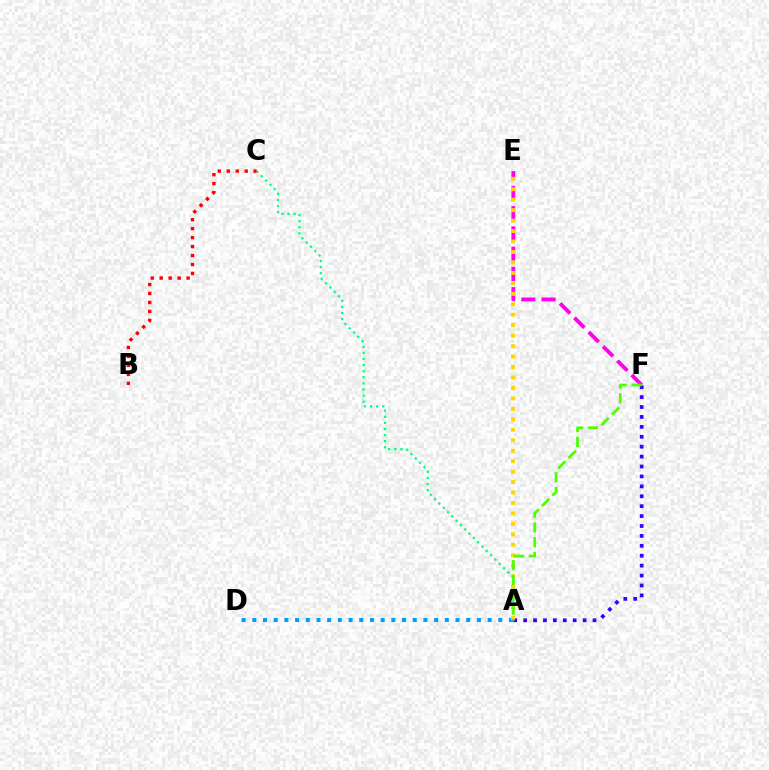{('E', 'F'): [{'color': '#ff00ed', 'line_style': 'dashed', 'thickness': 2.75}], ('A', 'D'): [{'color': '#009eff', 'line_style': 'dotted', 'thickness': 2.91}], ('A', 'F'): [{'color': '#3700ff', 'line_style': 'dotted', 'thickness': 2.69}, {'color': '#4fff00', 'line_style': 'dashed', 'thickness': 2.01}], ('A', 'C'): [{'color': '#00ff86', 'line_style': 'dotted', 'thickness': 1.65}], ('B', 'C'): [{'color': '#ff0000', 'line_style': 'dotted', 'thickness': 2.44}], ('A', 'E'): [{'color': '#ffd500', 'line_style': 'dotted', 'thickness': 2.84}]}